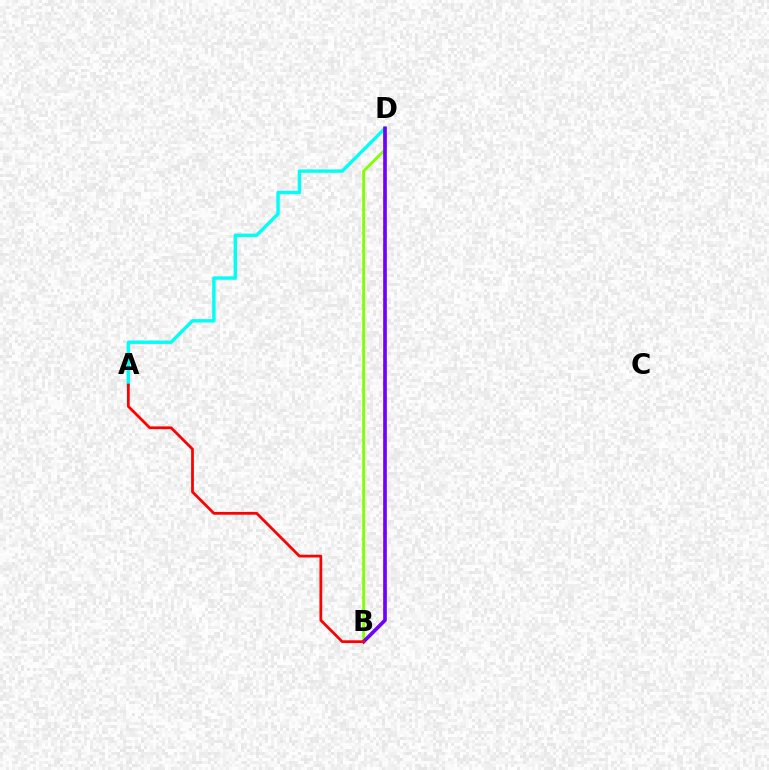{('A', 'D'): [{'color': '#00fff6', 'line_style': 'solid', 'thickness': 2.46}], ('B', 'D'): [{'color': '#84ff00', 'line_style': 'solid', 'thickness': 2.05}, {'color': '#7200ff', 'line_style': 'solid', 'thickness': 2.64}], ('A', 'B'): [{'color': '#ff0000', 'line_style': 'solid', 'thickness': 1.99}]}